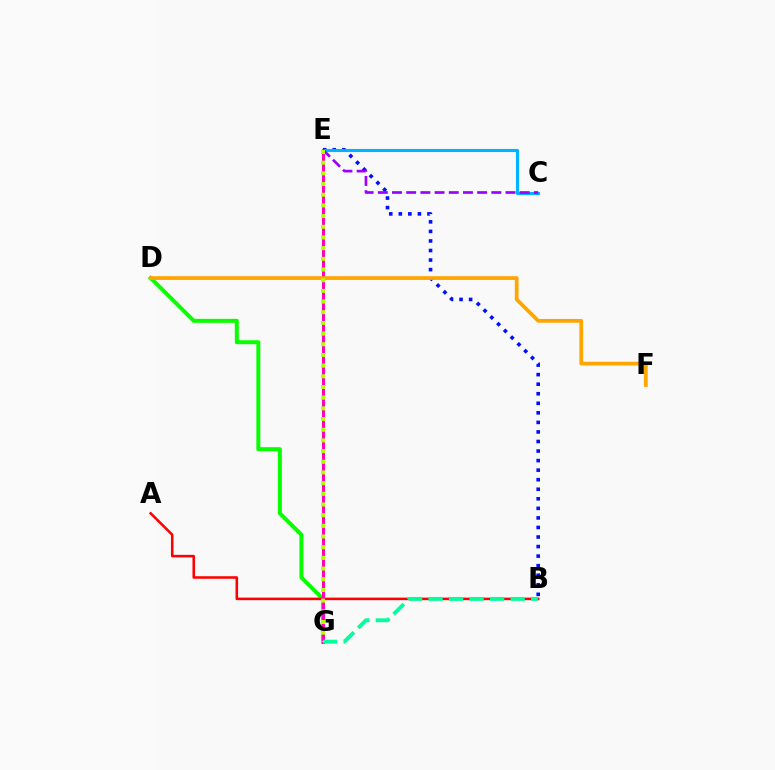{('D', 'G'): [{'color': '#08ff00', 'line_style': 'solid', 'thickness': 2.86}], ('A', 'B'): [{'color': '#ff0000', 'line_style': 'solid', 'thickness': 1.84}], ('E', 'G'): [{'color': '#ff00bd', 'line_style': 'solid', 'thickness': 2.2}, {'color': '#b3ff00', 'line_style': 'dotted', 'thickness': 2.9}], ('B', 'E'): [{'color': '#0010ff', 'line_style': 'dotted', 'thickness': 2.6}], ('B', 'G'): [{'color': '#00ff9d', 'line_style': 'dashed', 'thickness': 2.79}], ('C', 'E'): [{'color': '#00b5ff', 'line_style': 'solid', 'thickness': 2.24}, {'color': '#9b00ff', 'line_style': 'dashed', 'thickness': 1.93}], ('D', 'F'): [{'color': '#ffa500', 'line_style': 'solid', 'thickness': 2.7}]}